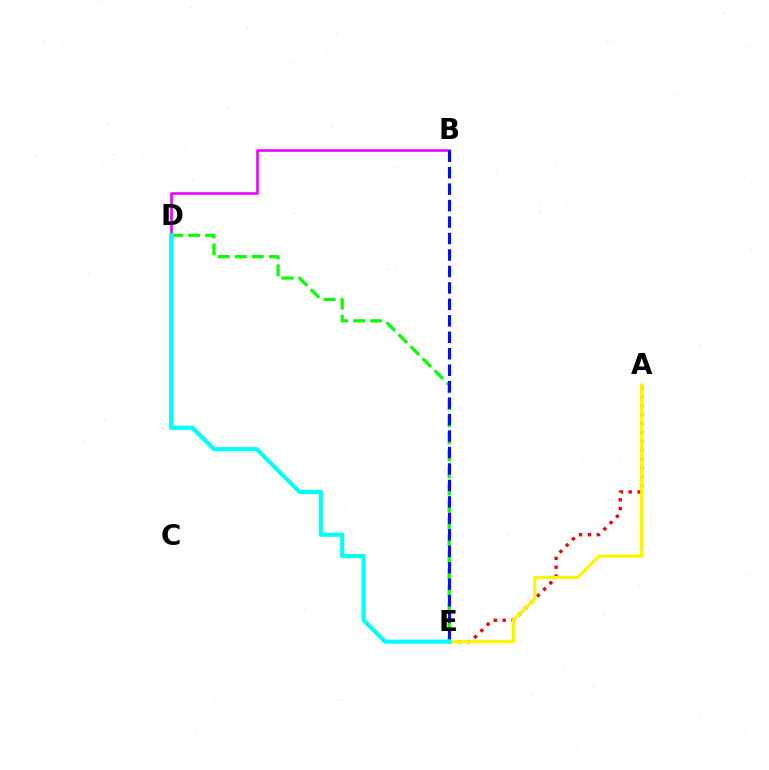{('D', 'E'): [{'color': '#08ff00', 'line_style': 'dashed', 'thickness': 2.31}, {'color': '#00fff6', 'line_style': 'solid', 'thickness': 2.96}], ('A', 'E'): [{'color': '#ff0000', 'line_style': 'dotted', 'thickness': 2.41}, {'color': '#fcf500', 'line_style': 'solid', 'thickness': 2.28}], ('B', 'D'): [{'color': '#ee00ff', 'line_style': 'solid', 'thickness': 1.87}], ('B', 'E'): [{'color': '#0010ff', 'line_style': 'dashed', 'thickness': 2.24}]}